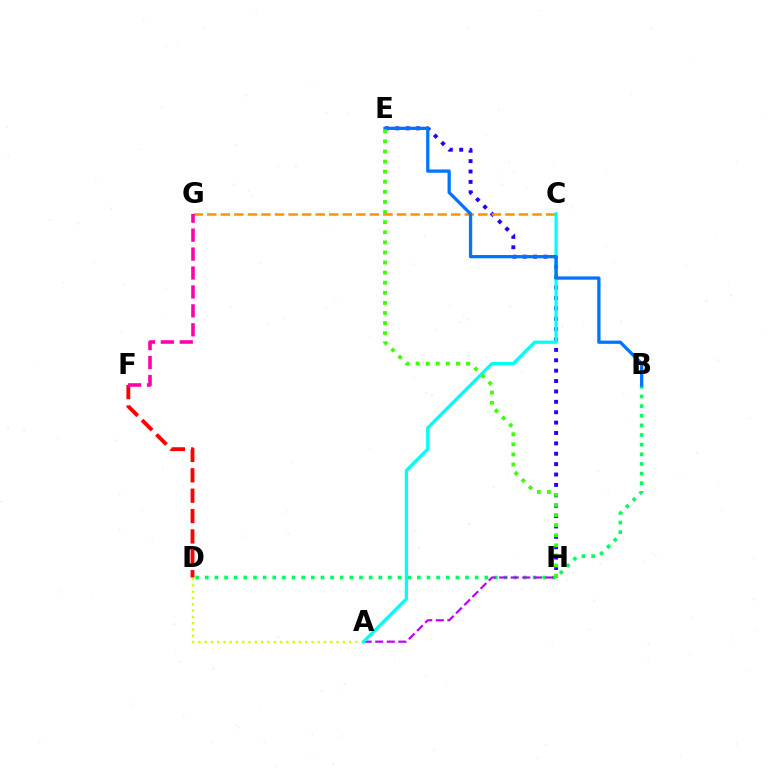{('E', 'H'): [{'color': '#2500ff', 'line_style': 'dotted', 'thickness': 2.82}, {'color': '#3dff00', 'line_style': 'dotted', 'thickness': 2.74}], ('B', 'D'): [{'color': '#00ff5c', 'line_style': 'dotted', 'thickness': 2.62}], ('C', 'G'): [{'color': '#ff9400', 'line_style': 'dashed', 'thickness': 1.84}], ('A', 'H'): [{'color': '#b900ff', 'line_style': 'dashed', 'thickness': 1.57}], ('A', 'D'): [{'color': '#d1ff00', 'line_style': 'dotted', 'thickness': 1.71}], ('D', 'F'): [{'color': '#ff0000', 'line_style': 'dashed', 'thickness': 2.77}], ('A', 'C'): [{'color': '#00fff6', 'line_style': 'solid', 'thickness': 2.34}], ('B', 'E'): [{'color': '#0074ff', 'line_style': 'solid', 'thickness': 2.35}], ('F', 'G'): [{'color': '#ff00ac', 'line_style': 'dashed', 'thickness': 2.57}]}